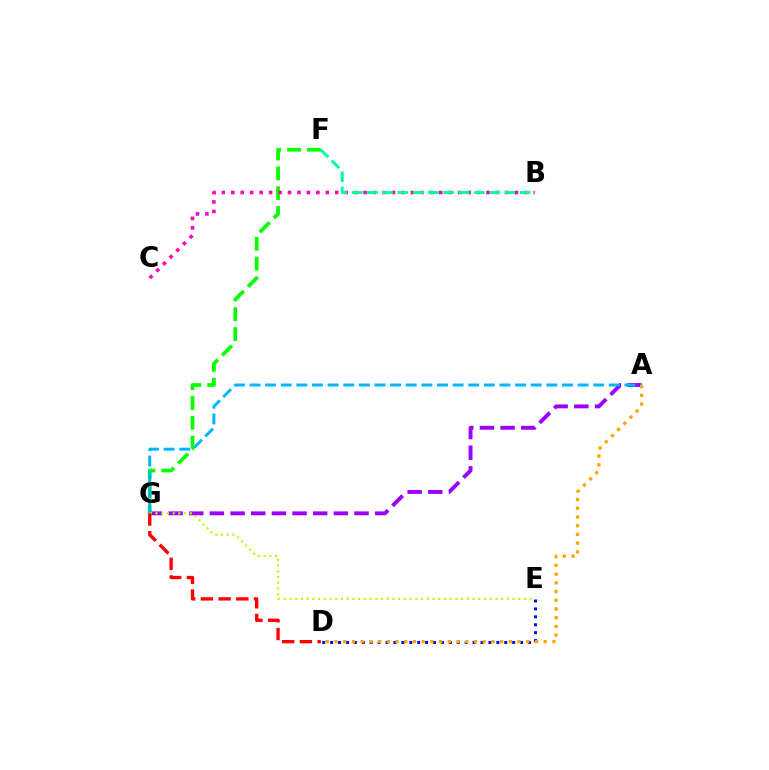{('A', 'G'): [{'color': '#9b00ff', 'line_style': 'dashed', 'thickness': 2.81}, {'color': '#00b5ff', 'line_style': 'dashed', 'thickness': 2.12}], ('D', 'E'): [{'color': '#0010ff', 'line_style': 'dotted', 'thickness': 2.15}], ('F', 'G'): [{'color': '#08ff00', 'line_style': 'dashed', 'thickness': 2.69}], ('A', 'D'): [{'color': '#ffa500', 'line_style': 'dotted', 'thickness': 2.37}], ('B', 'C'): [{'color': '#ff00bd', 'line_style': 'dotted', 'thickness': 2.57}], ('E', 'G'): [{'color': '#b3ff00', 'line_style': 'dotted', 'thickness': 1.55}], ('D', 'G'): [{'color': '#ff0000', 'line_style': 'dashed', 'thickness': 2.41}], ('B', 'F'): [{'color': '#00ff9d', 'line_style': 'dashed', 'thickness': 2.08}]}